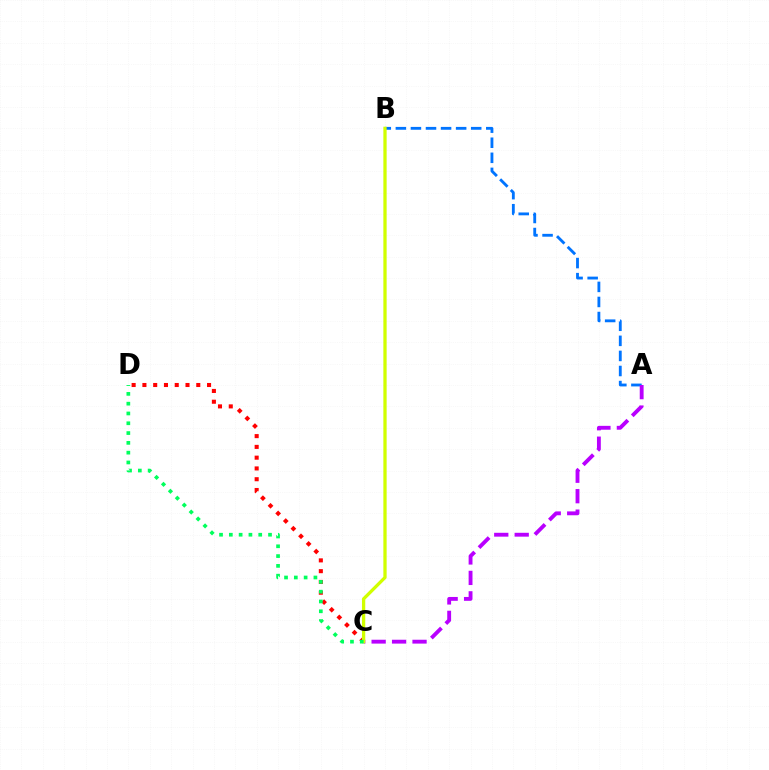{('C', 'D'): [{'color': '#ff0000', 'line_style': 'dotted', 'thickness': 2.93}, {'color': '#00ff5c', 'line_style': 'dotted', 'thickness': 2.66}], ('A', 'B'): [{'color': '#0074ff', 'line_style': 'dashed', 'thickness': 2.05}], ('A', 'C'): [{'color': '#b900ff', 'line_style': 'dashed', 'thickness': 2.78}], ('B', 'C'): [{'color': '#d1ff00', 'line_style': 'solid', 'thickness': 2.36}]}